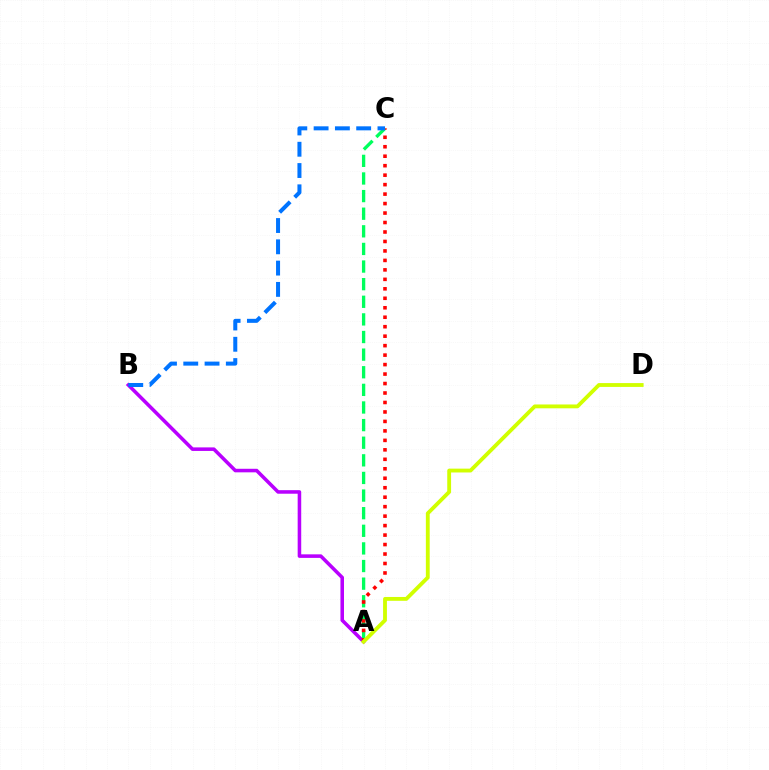{('A', 'B'): [{'color': '#b900ff', 'line_style': 'solid', 'thickness': 2.56}], ('A', 'C'): [{'color': '#00ff5c', 'line_style': 'dashed', 'thickness': 2.39}, {'color': '#ff0000', 'line_style': 'dotted', 'thickness': 2.57}], ('A', 'D'): [{'color': '#d1ff00', 'line_style': 'solid', 'thickness': 2.76}], ('B', 'C'): [{'color': '#0074ff', 'line_style': 'dashed', 'thickness': 2.89}]}